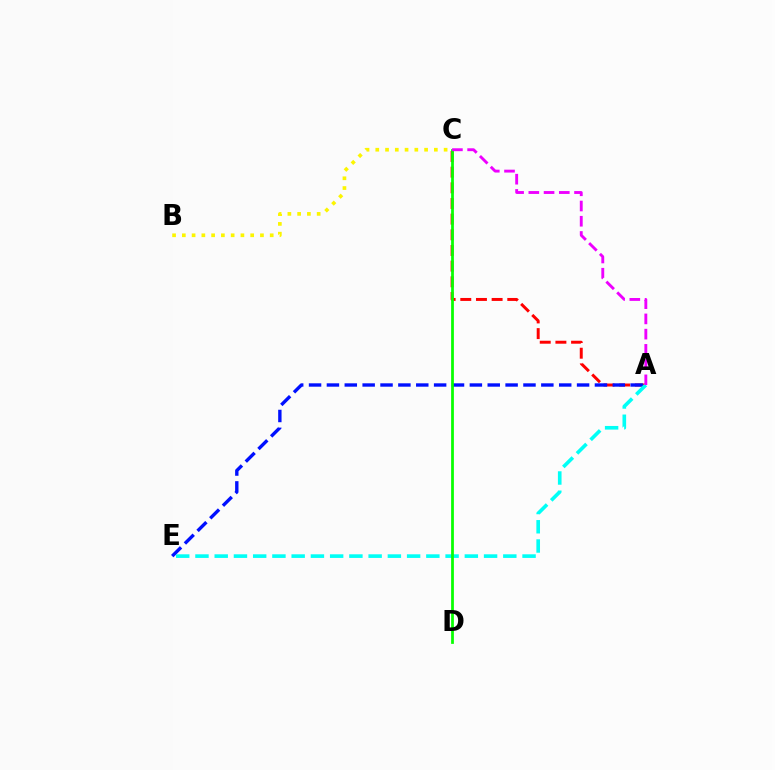{('A', 'C'): [{'color': '#ff0000', 'line_style': 'dashed', 'thickness': 2.13}, {'color': '#ee00ff', 'line_style': 'dashed', 'thickness': 2.07}], ('A', 'E'): [{'color': '#0010ff', 'line_style': 'dashed', 'thickness': 2.43}, {'color': '#00fff6', 'line_style': 'dashed', 'thickness': 2.61}], ('B', 'C'): [{'color': '#fcf500', 'line_style': 'dotted', 'thickness': 2.65}], ('C', 'D'): [{'color': '#08ff00', 'line_style': 'solid', 'thickness': 1.99}]}